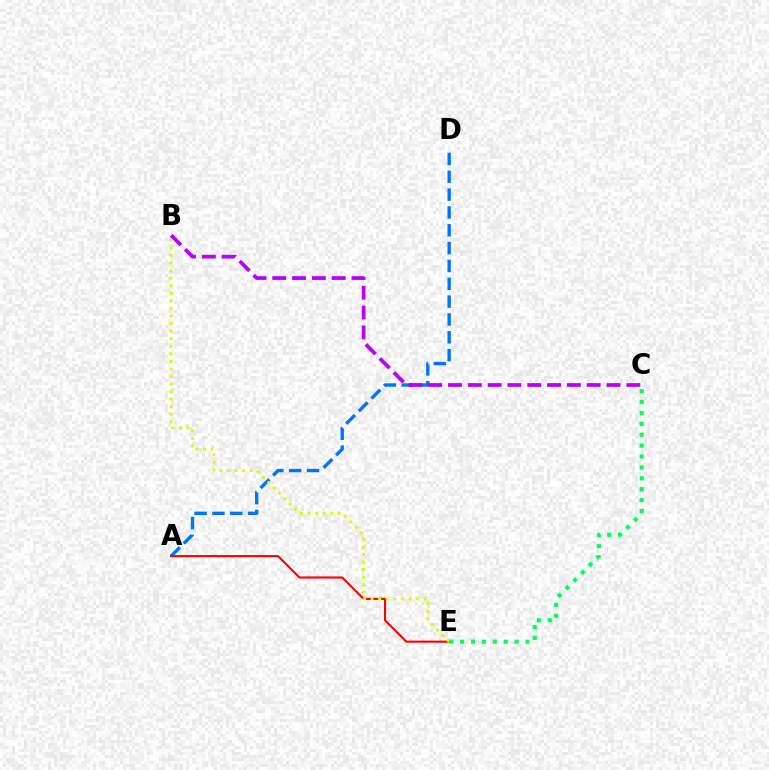{('A', 'D'): [{'color': '#0074ff', 'line_style': 'dashed', 'thickness': 2.42}], ('A', 'E'): [{'color': '#ff0000', 'line_style': 'solid', 'thickness': 1.51}], ('B', 'C'): [{'color': '#b900ff', 'line_style': 'dashed', 'thickness': 2.69}], ('B', 'E'): [{'color': '#d1ff00', 'line_style': 'dotted', 'thickness': 2.06}], ('C', 'E'): [{'color': '#00ff5c', 'line_style': 'dotted', 'thickness': 2.96}]}